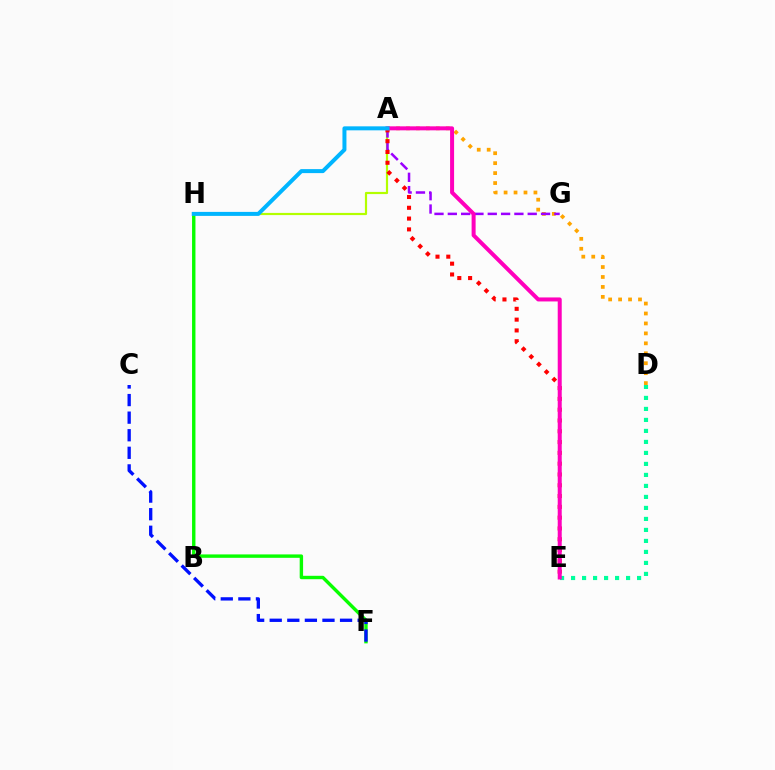{('F', 'H'): [{'color': '#08ff00', 'line_style': 'solid', 'thickness': 2.45}], ('A', 'D'): [{'color': '#ffa500', 'line_style': 'dotted', 'thickness': 2.7}], ('A', 'H'): [{'color': '#b3ff00', 'line_style': 'solid', 'thickness': 1.57}, {'color': '#00b5ff', 'line_style': 'solid', 'thickness': 2.88}], ('D', 'E'): [{'color': '#00ff9d', 'line_style': 'dotted', 'thickness': 2.99}], ('A', 'G'): [{'color': '#9b00ff', 'line_style': 'dashed', 'thickness': 1.81}], ('C', 'F'): [{'color': '#0010ff', 'line_style': 'dashed', 'thickness': 2.39}], ('A', 'E'): [{'color': '#ff0000', 'line_style': 'dotted', 'thickness': 2.93}, {'color': '#ff00bd', 'line_style': 'solid', 'thickness': 2.88}]}